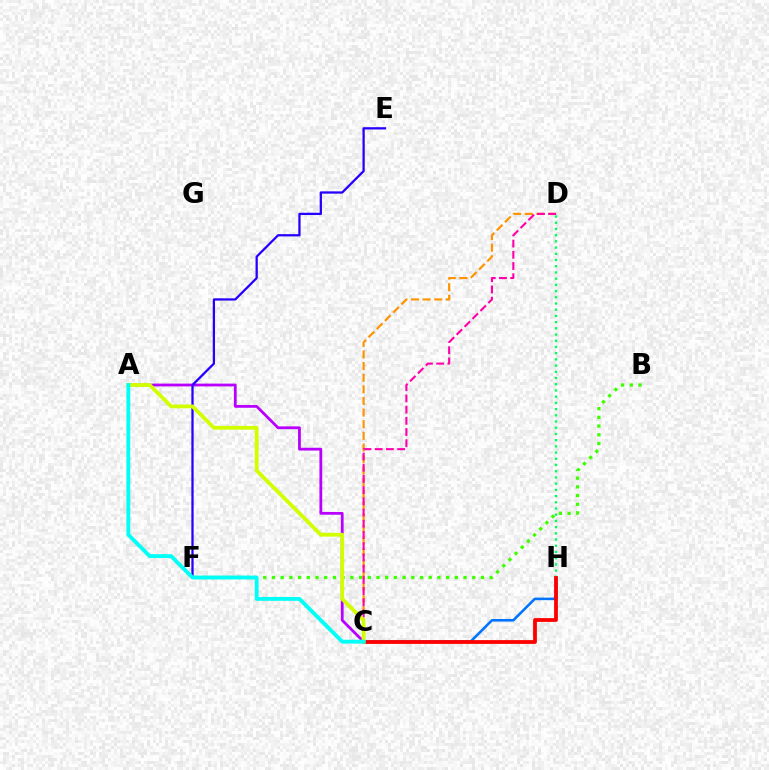{('C', 'H'): [{'color': '#0074ff', 'line_style': 'solid', 'thickness': 1.85}, {'color': '#ff0000', 'line_style': 'solid', 'thickness': 2.73}], ('C', 'D'): [{'color': '#ff9400', 'line_style': 'dashed', 'thickness': 1.58}, {'color': '#ff00ac', 'line_style': 'dashed', 'thickness': 1.52}], ('D', 'H'): [{'color': '#00ff5c', 'line_style': 'dotted', 'thickness': 1.69}], ('A', 'C'): [{'color': '#b900ff', 'line_style': 'solid', 'thickness': 2.01}, {'color': '#d1ff00', 'line_style': 'solid', 'thickness': 2.73}, {'color': '#00fff6', 'line_style': 'solid', 'thickness': 2.78}], ('B', 'F'): [{'color': '#3dff00', 'line_style': 'dotted', 'thickness': 2.37}], ('E', 'F'): [{'color': '#2500ff', 'line_style': 'solid', 'thickness': 1.64}]}